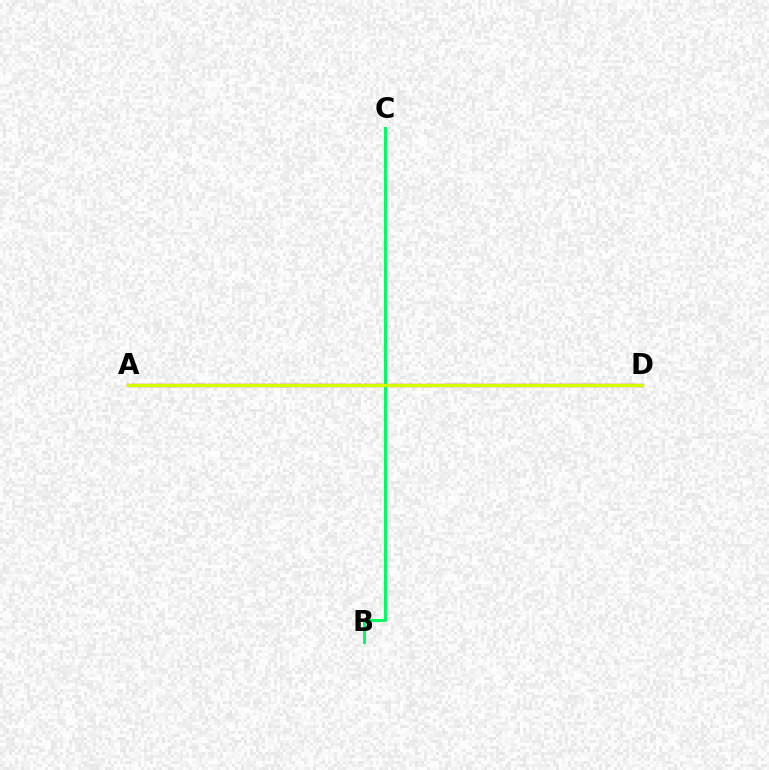{('A', 'D'): [{'color': '#ff0000', 'line_style': 'solid', 'thickness': 2.36}, {'color': '#0074ff', 'line_style': 'dashed', 'thickness': 2.18}, {'color': '#b900ff', 'line_style': 'dashed', 'thickness': 1.91}, {'color': '#d1ff00', 'line_style': 'solid', 'thickness': 2.3}], ('B', 'C'): [{'color': '#00ff5c', 'line_style': 'solid', 'thickness': 2.18}]}